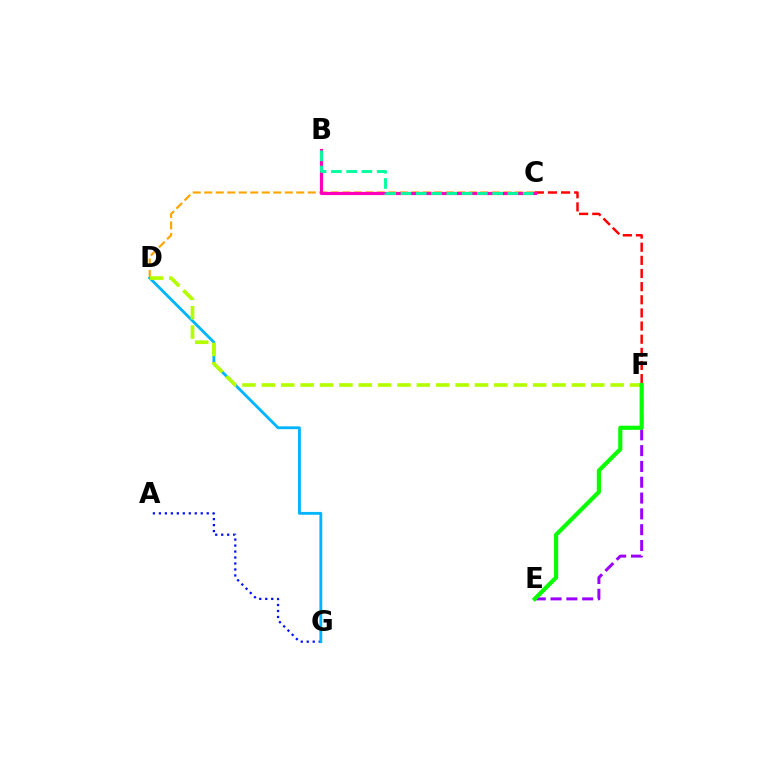{('C', 'D'): [{'color': '#ffa500', 'line_style': 'dashed', 'thickness': 1.56}], ('A', 'G'): [{'color': '#0010ff', 'line_style': 'dotted', 'thickness': 1.62}], ('D', 'G'): [{'color': '#00b5ff', 'line_style': 'solid', 'thickness': 2.05}], ('C', 'F'): [{'color': '#ff0000', 'line_style': 'dashed', 'thickness': 1.79}], ('B', 'C'): [{'color': '#ff00bd', 'line_style': 'solid', 'thickness': 2.27}, {'color': '#00ff9d', 'line_style': 'dashed', 'thickness': 2.07}], ('E', 'F'): [{'color': '#9b00ff', 'line_style': 'dashed', 'thickness': 2.15}, {'color': '#08ff00', 'line_style': 'solid', 'thickness': 2.99}], ('D', 'F'): [{'color': '#b3ff00', 'line_style': 'dashed', 'thickness': 2.63}]}